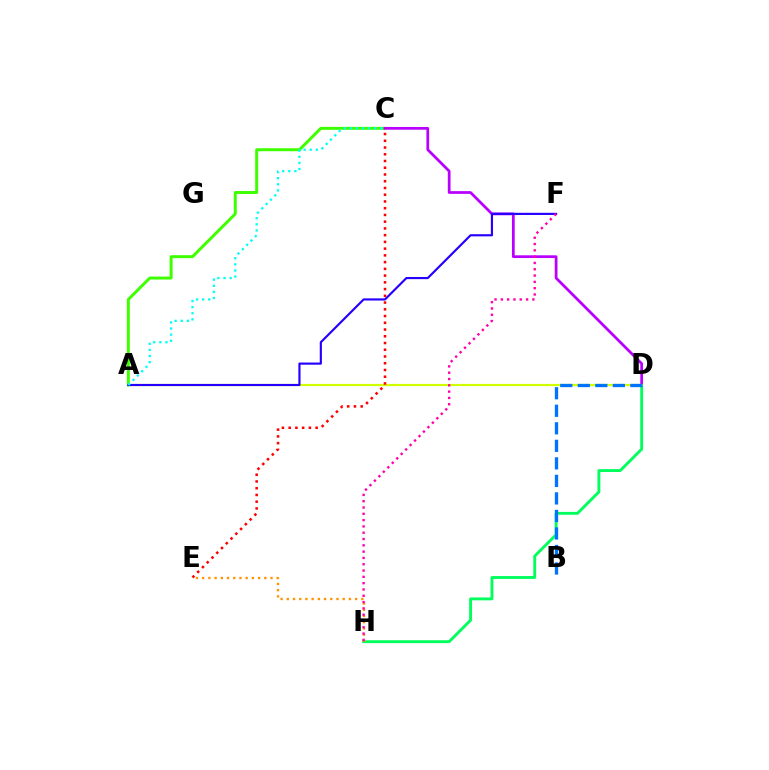{('A', 'C'): [{'color': '#3dff00', 'line_style': 'solid', 'thickness': 2.13}, {'color': '#00fff6', 'line_style': 'dotted', 'thickness': 1.66}], ('D', 'H'): [{'color': '#00ff5c', 'line_style': 'solid', 'thickness': 2.07}], ('C', 'D'): [{'color': '#b900ff', 'line_style': 'solid', 'thickness': 1.97}], ('A', 'D'): [{'color': '#d1ff00', 'line_style': 'solid', 'thickness': 1.57}], ('B', 'D'): [{'color': '#0074ff', 'line_style': 'dashed', 'thickness': 2.38}], ('A', 'F'): [{'color': '#2500ff', 'line_style': 'solid', 'thickness': 1.55}], ('E', 'H'): [{'color': '#ff9400', 'line_style': 'dotted', 'thickness': 1.69}], ('C', 'E'): [{'color': '#ff0000', 'line_style': 'dotted', 'thickness': 1.83}], ('F', 'H'): [{'color': '#ff00ac', 'line_style': 'dotted', 'thickness': 1.71}]}